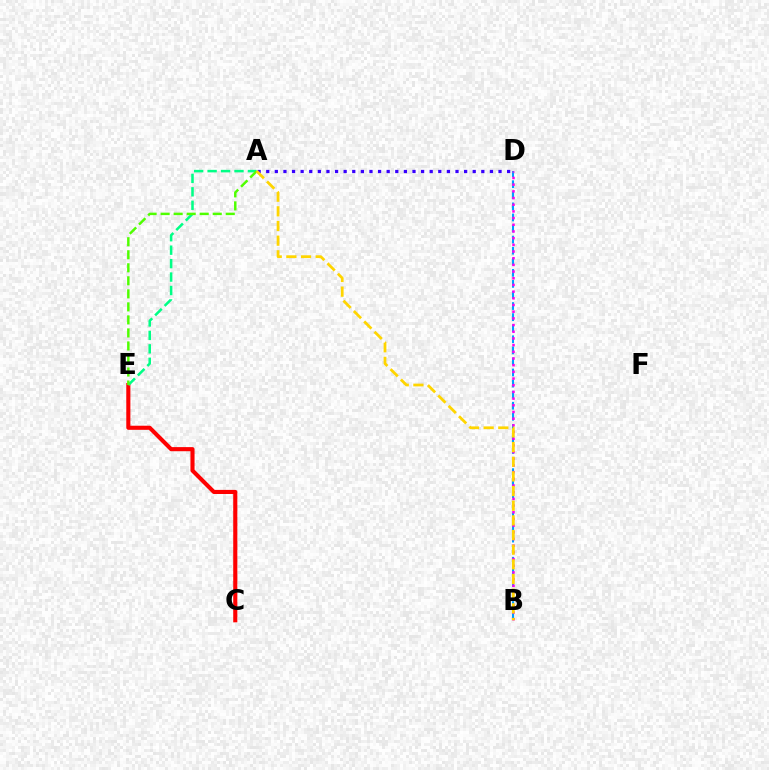{('A', 'D'): [{'color': '#3700ff', 'line_style': 'dotted', 'thickness': 2.34}], ('B', 'D'): [{'color': '#009eff', 'line_style': 'dashed', 'thickness': 1.5}, {'color': '#ff00ed', 'line_style': 'dotted', 'thickness': 1.82}], ('C', 'E'): [{'color': '#ff0000', 'line_style': 'solid', 'thickness': 2.96}], ('A', 'E'): [{'color': '#00ff86', 'line_style': 'dashed', 'thickness': 1.83}, {'color': '#4fff00', 'line_style': 'dashed', 'thickness': 1.77}], ('A', 'B'): [{'color': '#ffd500', 'line_style': 'dashed', 'thickness': 1.99}]}